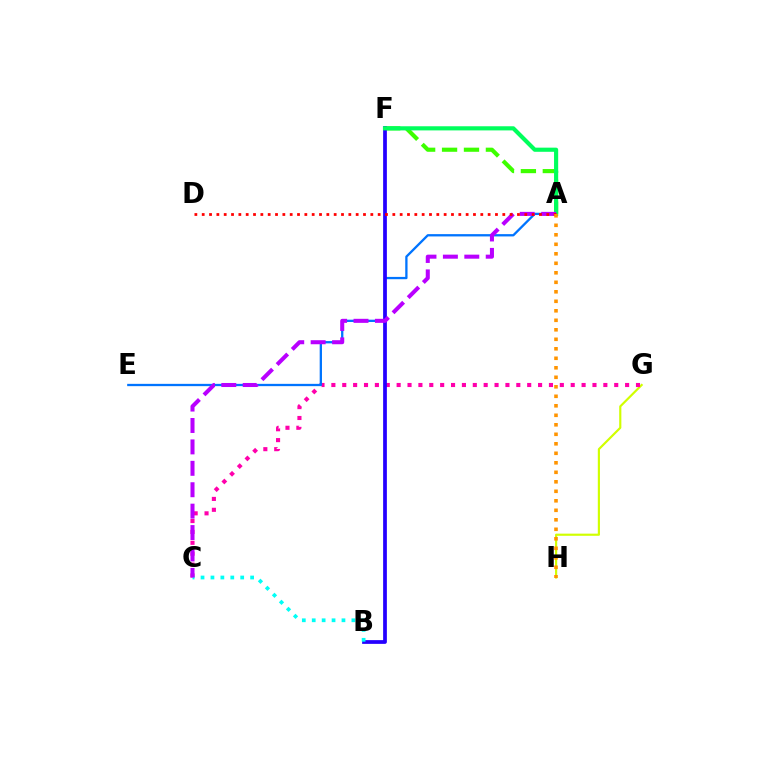{('G', 'H'): [{'color': '#d1ff00', 'line_style': 'solid', 'thickness': 1.56}], ('A', 'F'): [{'color': '#3dff00', 'line_style': 'dashed', 'thickness': 2.98}, {'color': '#00ff5c', 'line_style': 'solid', 'thickness': 2.98}], ('C', 'G'): [{'color': '#ff00ac', 'line_style': 'dotted', 'thickness': 2.96}], ('A', 'E'): [{'color': '#0074ff', 'line_style': 'solid', 'thickness': 1.66}], ('B', 'F'): [{'color': '#2500ff', 'line_style': 'solid', 'thickness': 2.7}], ('B', 'C'): [{'color': '#00fff6', 'line_style': 'dotted', 'thickness': 2.69}], ('A', 'C'): [{'color': '#b900ff', 'line_style': 'dashed', 'thickness': 2.91}], ('A', 'D'): [{'color': '#ff0000', 'line_style': 'dotted', 'thickness': 1.99}], ('A', 'H'): [{'color': '#ff9400', 'line_style': 'dotted', 'thickness': 2.58}]}